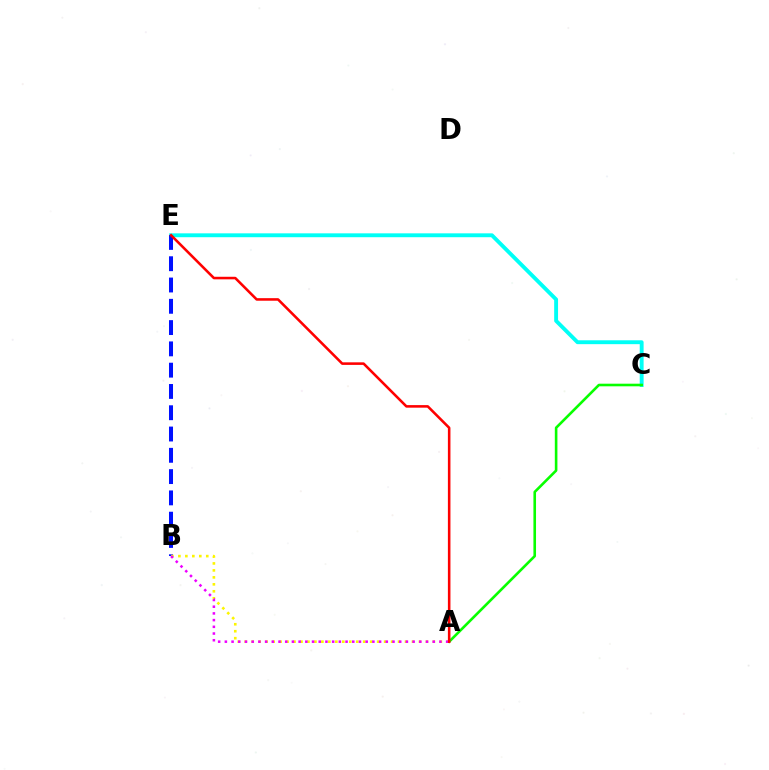{('C', 'E'): [{'color': '#00fff6', 'line_style': 'solid', 'thickness': 2.79}], ('B', 'E'): [{'color': '#0010ff', 'line_style': 'dashed', 'thickness': 2.89}], ('A', 'C'): [{'color': '#08ff00', 'line_style': 'solid', 'thickness': 1.88}], ('A', 'B'): [{'color': '#fcf500', 'line_style': 'dotted', 'thickness': 1.89}, {'color': '#ee00ff', 'line_style': 'dotted', 'thickness': 1.82}], ('A', 'E'): [{'color': '#ff0000', 'line_style': 'solid', 'thickness': 1.85}]}